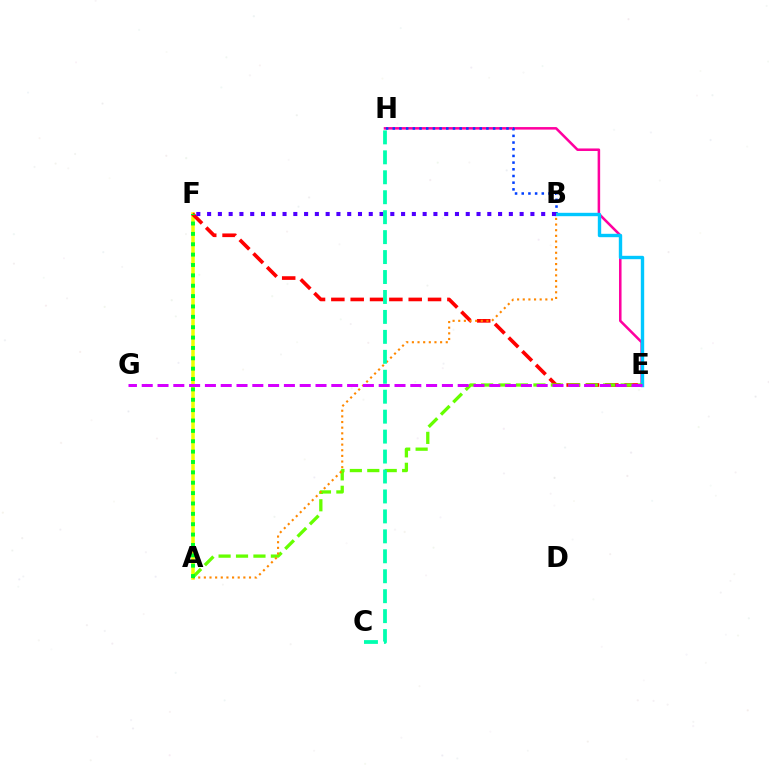{('A', 'F'): [{'color': '#eeff00', 'line_style': 'solid', 'thickness': 2.55}, {'color': '#00ff27', 'line_style': 'dotted', 'thickness': 2.82}], ('E', 'H'): [{'color': '#ff00a0', 'line_style': 'solid', 'thickness': 1.82}], ('B', 'H'): [{'color': '#003fff', 'line_style': 'dotted', 'thickness': 1.82}], ('E', 'F'): [{'color': '#ff0000', 'line_style': 'dashed', 'thickness': 2.63}], ('B', 'E'): [{'color': '#00c7ff', 'line_style': 'solid', 'thickness': 2.44}], ('A', 'E'): [{'color': '#66ff00', 'line_style': 'dashed', 'thickness': 2.37}], ('A', 'B'): [{'color': '#ff8800', 'line_style': 'dotted', 'thickness': 1.53}], ('B', 'F'): [{'color': '#4f00ff', 'line_style': 'dotted', 'thickness': 2.93}], ('C', 'H'): [{'color': '#00ffaf', 'line_style': 'dashed', 'thickness': 2.71}], ('E', 'G'): [{'color': '#d600ff', 'line_style': 'dashed', 'thickness': 2.15}]}